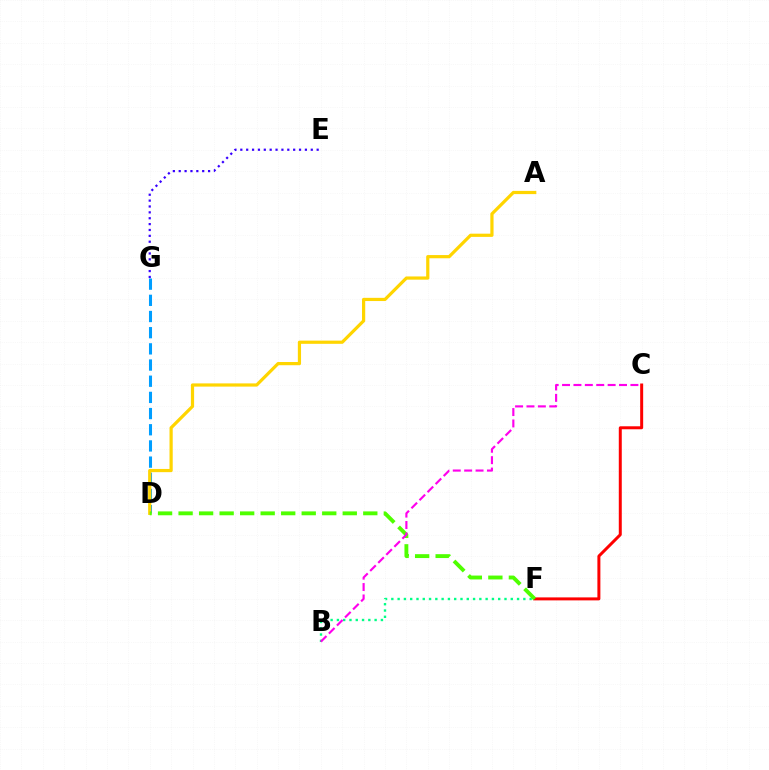{('D', 'G'): [{'color': '#009eff', 'line_style': 'dashed', 'thickness': 2.2}], ('A', 'D'): [{'color': '#ffd500', 'line_style': 'solid', 'thickness': 2.31}], ('E', 'G'): [{'color': '#3700ff', 'line_style': 'dotted', 'thickness': 1.6}], ('C', 'F'): [{'color': '#ff0000', 'line_style': 'solid', 'thickness': 2.15}], ('B', 'F'): [{'color': '#00ff86', 'line_style': 'dotted', 'thickness': 1.71}], ('D', 'F'): [{'color': '#4fff00', 'line_style': 'dashed', 'thickness': 2.79}], ('B', 'C'): [{'color': '#ff00ed', 'line_style': 'dashed', 'thickness': 1.55}]}